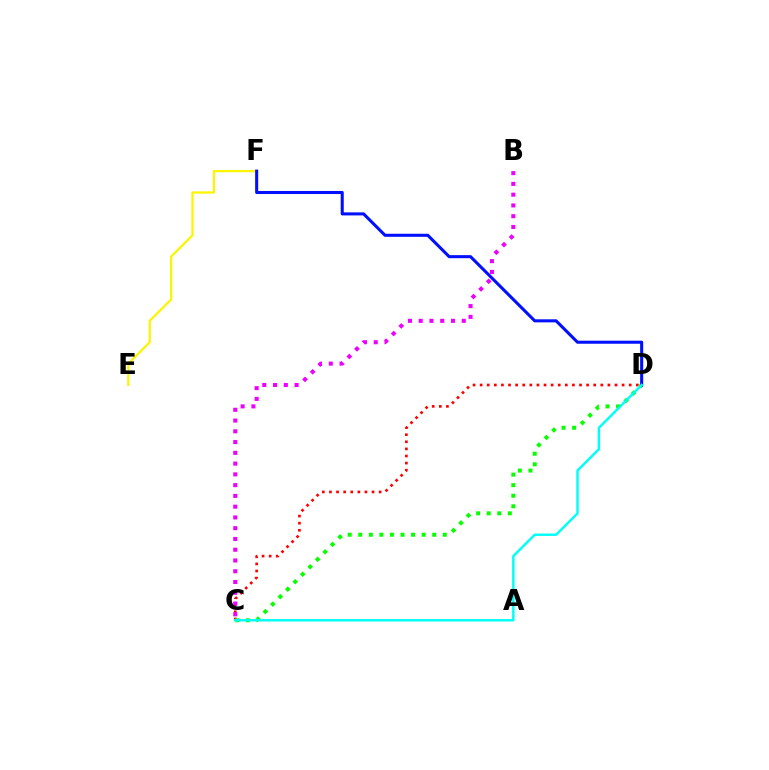{('C', 'D'): [{'color': '#ff0000', 'line_style': 'dotted', 'thickness': 1.93}, {'color': '#08ff00', 'line_style': 'dotted', 'thickness': 2.87}, {'color': '#00fff6', 'line_style': 'solid', 'thickness': 1.76}], ('E', 'F'): [{'color': '#fcf500', 'line_style': 'solid', 'thickness': 1.61}], ('B', 'C'): [{'color': '#ee00ff', 'line_style': 'dotted', 'thickness': 2.92}], ('D', 'F'): [{'color': '#0010ff', 'line_style': 'solid', 'thickness': 2.2}]}